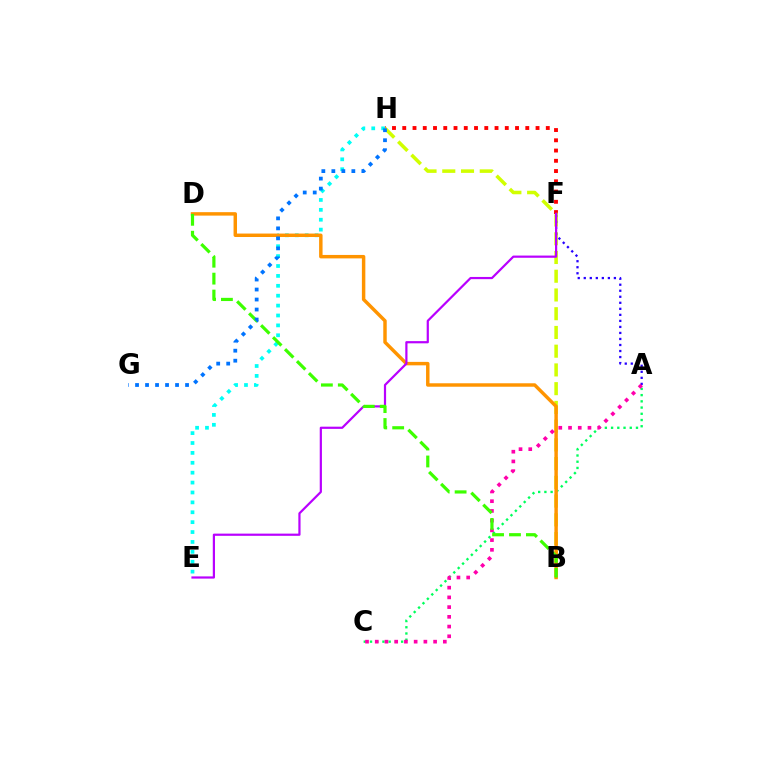{('A', 'C'): [{'color': '#00ff5c', 'line_style': 'dotted', 'thickness': 1.69}, {'color': '#ff00ac', 'line_style': 'dotted', 'thickness': 2.64}], ('F', 'H'): [{'color': '#ff0000', 'line_style': 'dotted', 'thickness': 2.79}], ('B', 'H'): [{'color': '#d1ff00', 'line_style': 'dashed', 'thickness': 2.55}], ('E', 'H'): [{'color': '#00fff6', 'line_style': 'dotted', 'thickness': 2.69}], ('B', 'D'): [{'color': '#ff9400', 'line_style': 'solid', 'thickness': 2.49}, {'color': '#3dff00', 'line_style': 'dashed', 'thickness': 2.3}], ('A', 'F'): [{'color': '#2500ff', 'line_style': 'dotted', 'thickness': 1.64}], ('E', 'F'): [{'color': '#b900ff', 'line_style': 'solid', 'thickness': 1.59}], ('G', 'H'): [{'color': '#0074ff', 'line_style': 'dotted', 'thickness': 2.72}]}